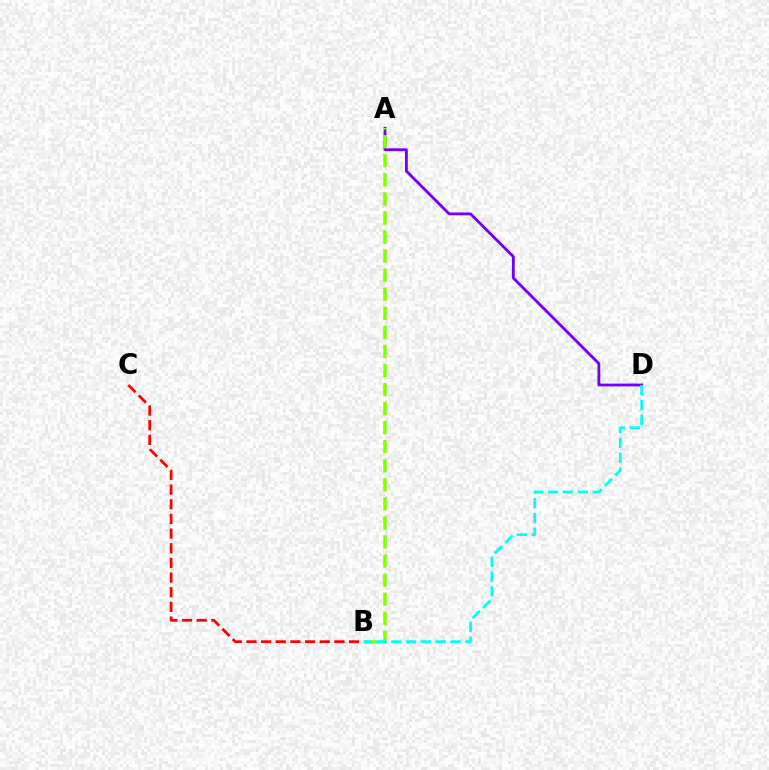{('A', 'D'): [{'color': '#7200ff', 'line_style': 'solid', 'thickness': 2.03}], ('A', 'B'): [{'color': '#84ff00', 'line_style': 'dashed', 'thickness': 2.59}], ('B', 'C'): [{'color': '#ff0000', 'line_style': 'dashed', 'thickness': 1.99}], ('B', 'D'): [{'color': '#00fff6', 'line_style': 'dashed', 'thickness': 2.01}]}